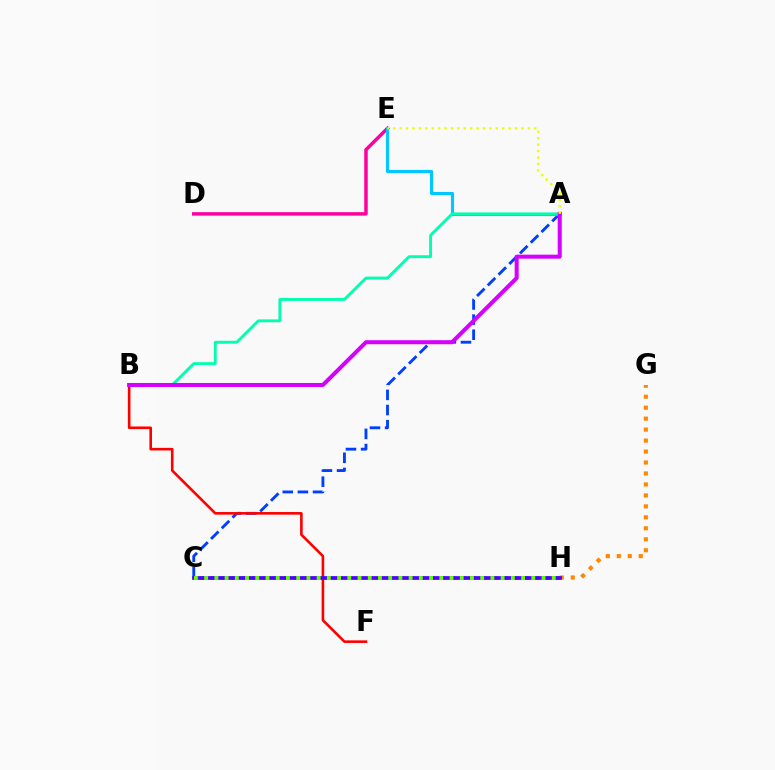{('C', 'H'): [{'color': '#00ff27', 'line_style': 'dotted', 'thickness': 2.84}, {'color': '#4f00ff', 'line_style': 'solid', 'thickness': 2.7}, {'color': '#66ff00', 'line_style': 'dotted', 'thickness': 2.78}], ('D', 'E'): [{'color': '#ff00a0', 'line_style': 'solid', 'thickness': 2.5}], ('A', 'C'): [{'color': '#003fff', 'line_style': 'dashed', 'thickness': 2.06}], ('A', 'E'): [{'color': '#00c7ff', 'line_style': 'solid', 'thickness': 2.24}, {'color': '#eeff00', 'line_style': 'dotted', 'thickness': 1.74}], ('B', 'F'): [{'color': '#ff0000', 'line_style': 'solid', 'thickness': 1.88}], ('G', 'H'): [{'color': '#ff8800', 'line_style': 'dotted', 'thickness': 2.98}], ('A', 'B'): [{'color': '#00ffaf', 'line_style': 'solid', 'thickness': 2.06}, {'color': '#d600ff', 'line_style': 'solid', 'thickness': 2.89}]}